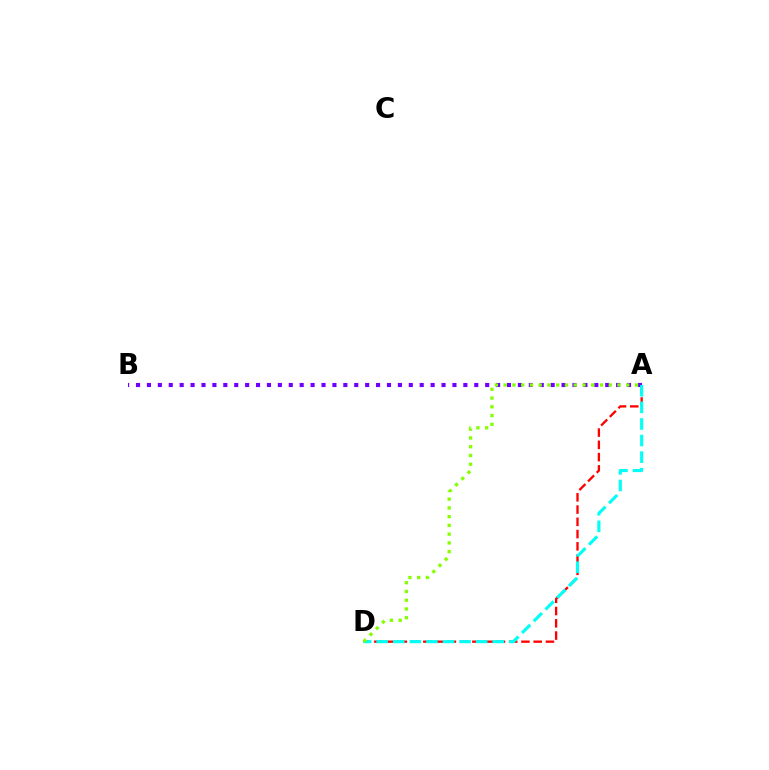{('A', 'D'): [{'color': '#ff0000', 'line_style': 'dashed', 'thickness': 1.67}, {'color': '#00fff6', 'line_style': 'dashed', 'thickness': 2.25}, {'color': '#84ff00', 'line_style': 'dotted', 'thickness': 2.38}], ('A', 'B'): [{'color': '#7200ff', 'line_style': 'dotted', 'thickness': 2.96}]}